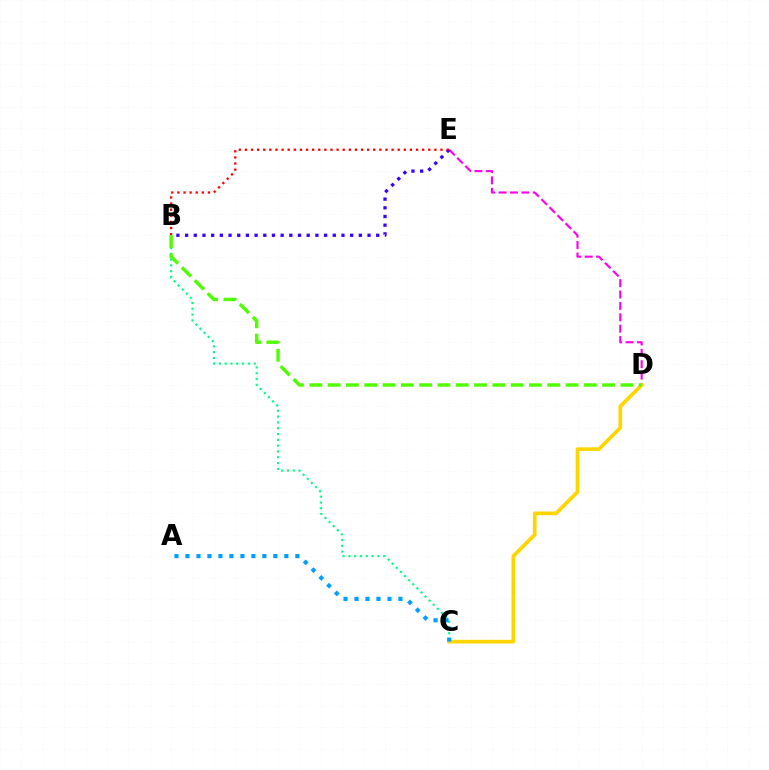{('B', 'C'): [{'color': '#00ff86', 'line_style': 'dotted', 'thickness': 1.58}], ('D', 'E'): [{'color': '#ff00ed', 'line_style': 'dashed', 'thickness': 1.55}], ('C', 'D'): [{'color': '#ffd500', 'line_style': 'solid', 'thickness': 2.68}], ('B', 'E'): [{'color': '#3700ff', 'line_style': 'dotted', 'thickness': 2.36}, {'color': '#ff0000', 'line_style': 'dotted', 'thickness': 1.66}], ('A', 'C'): [{'color': '#009eff', 'line_style': 'dotted', 'thickness': 2.98}], ('B', 'D'): [{'color': '#4fff00', 'line_style': 'dashed', 'thickness': 2.49}]}